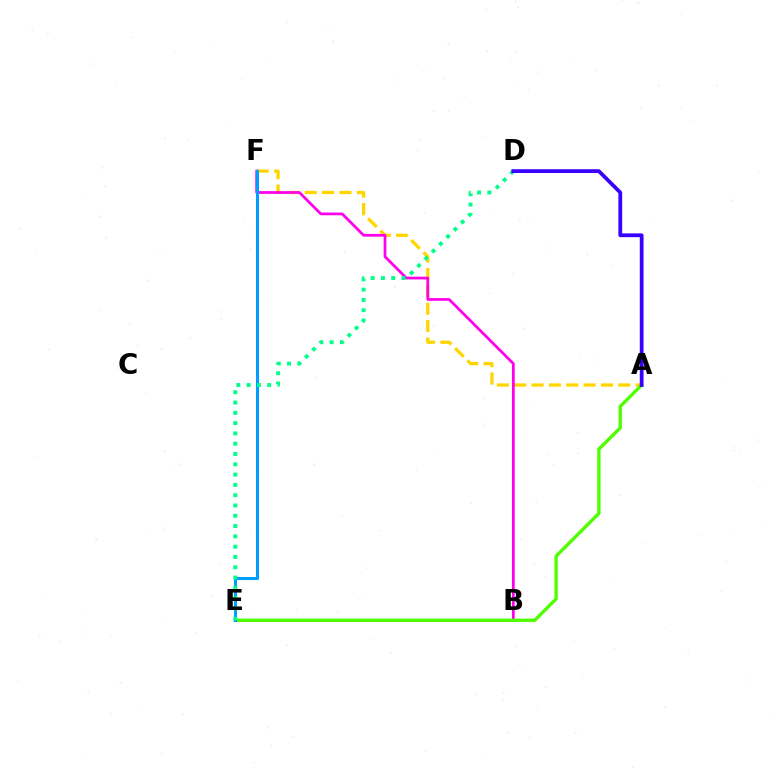{('B', 'E'): [{'color': '#ff0000', 'line_style': 'solid', 'thickness': 2.01}], ('A', 'F'): [{'color': '#ffd500', 'line_style': 'dashed', 'thickness': 2.36}], ('B', 'F'): [{'color': '#ff00ed', 'line_style': 'solid', 'thickness': 1.98}], ('A', 'E'): [{'color': '#4fff00', 'line_style': 'solid', 'thickness': 2.41}], ('E', 'F'): [{'color': '#009eff', 'line_style': 'solid', 'thickness': 2.17}], ('D', 'E'): [{'color': '#00ff86', 'line_style': 'dotted', 'thickness': 2.8}], ('A', 'D'): [{'color': '#3700ff', 'line_style': 'solid', 'thickness': 2.72}]}